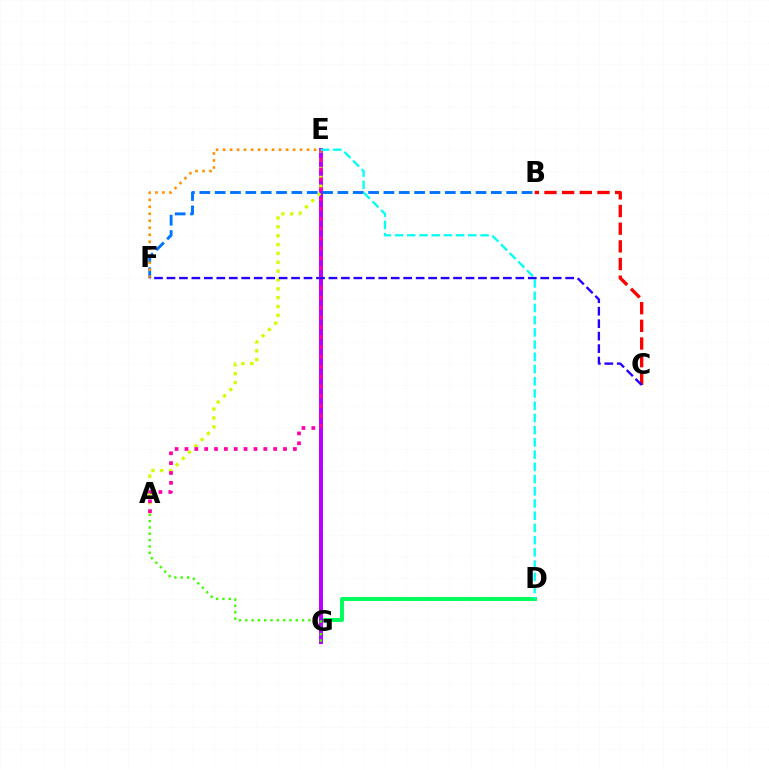{('D', 'G'): [{'color': '#00ff5c', 'line_style': 'solid', 'thickness': 2.84}], ('E', 'G'): [{'color': '#b900ff', 'line_style': 'solid', 'thickness': 2.87}], ('A', 'E'): [{'color': '#d1ff00', 'line_style': 'dotted', 'thickness': 2.41}, {'color': '#ff00ac', 'line_style': 'dotted', 'thickness': 2.68}], ('A', 'G'): [{'color': '#3dff00', 'line_style': 'dotted', 'thickness': 1.72}], ('B', 'C'): [{'color': '#ff0000', 'line_style': 'dashed', 'thickness': 2.4}], ('B', 'F'): [{'color': '#0074ff', 'line_style': 'dashed', 'thickness': 2.08}], ('D', 'E'): [{'color': '#00fff6', 'line_style': 'dashed', 'thickness': 1.66}], ('E', 'F'): [{'color': '#ff9400', 'line_style': 'dotted', 'thickness': 1.9}], ('C', 'F'): [{'color': '#2500ff', 'line_style': 'dashed', 'thickness': 1.69}]}